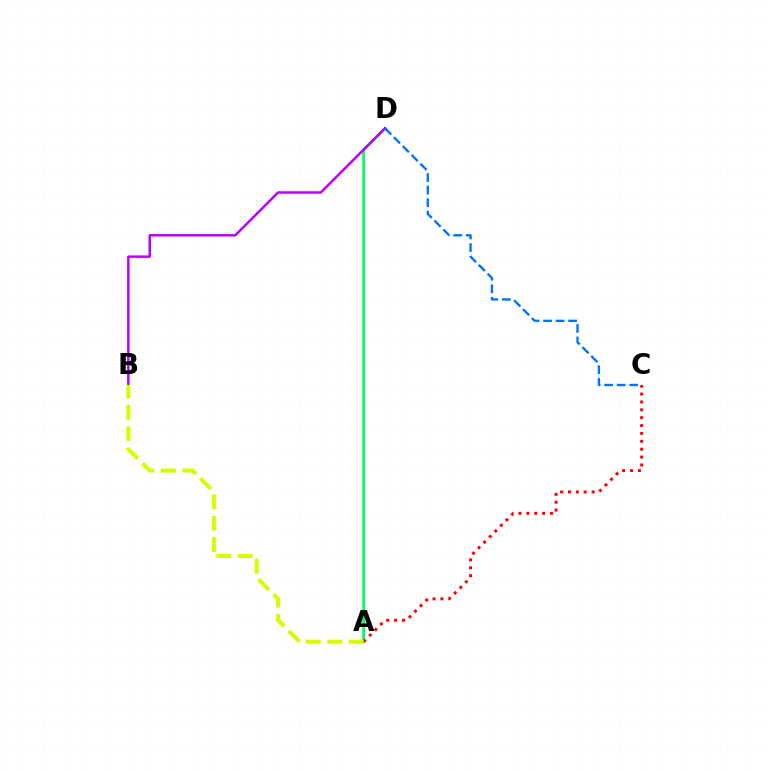{('A', 'D'): [{'color': '#00ff5c', 'line_style': 'solid', 'thickness': 1.98}], ('A', 'C'): [{'color': '#ff0000', 'line_style': 'dotted', 'thickness': 2.14}], ('B', 'D'): [{'color': '#b900ff', 'line_style': 'solid', 'thickness': 1.78}], ('A', 'B'): [{'color': '#d1ff00', 'line_style': 'dashed', 'thickness': 2.91}], ('C', 'D'): [{'color': '#0074ff', 'line_style': 'dashed', 'thickness': 1.7}]}